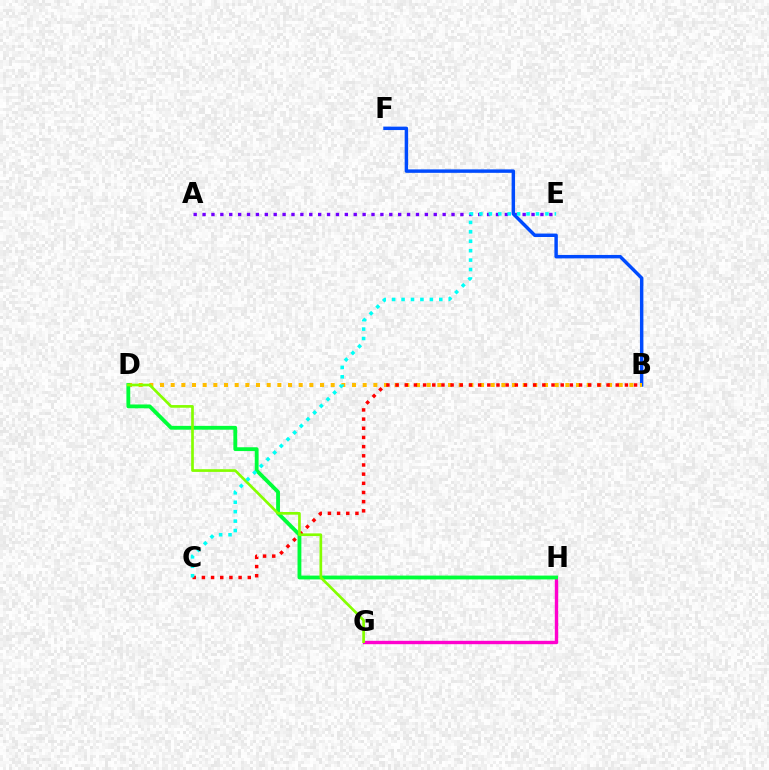{('A', 'E'): [{'color': '#7200ff', 'line_style': 'dotted', 'thickness': 2.42}], ('B', 'F'): [{'color': '#004bff', 'line_style': 'solid', 'thickness': 2.48}], ('G', 'H'): [{'color': '#ff00cf', 'line_style': 'solid', 'thickness': 2.43}], ('B', 'D'): [{'color': '#ffbd00', 'line_style': 'dotted', 'thickness': 2.9}], ('B', 'C'): [{'color': '#ff0000', 'line_style': 'dotted', 'thickness': 2.49}], ('D', 'H'): [{'color': '#00ff39', 'line_style': 'solid', 'thickness': 2.76}], ('D', 'G'): [{'color': '#84ff00', 'line_style': 'solid', 'thickness': 1.93}], ('C', 'E'): [{'color': '#00fff6', 'line_style': 'dotted', 'thickness': 2.56}]}